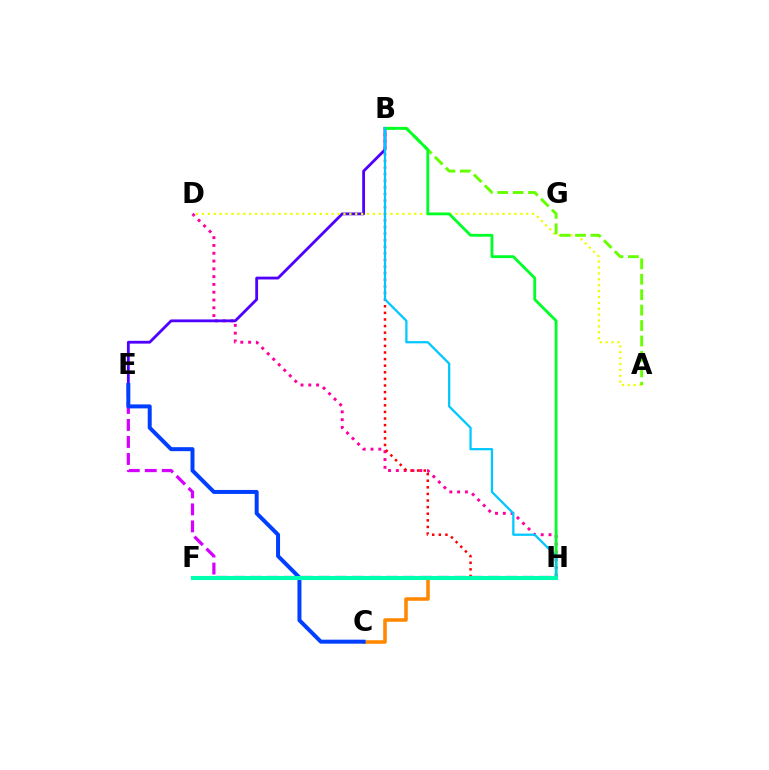{('D', 'H'): [{'color': '#ff00a0', 'line_style': 'dotted', 'thickness': 2.12}], ('B', 'H'): [{'color': '#ff0000', 'line_style': 'dotted', 'thickness': 1.79}, {'color': '#00ff27', 'line_style': 'solid', 'thickness': 2.02}, {'color': '#00c7ff', 'line_style': 'solid', 'thickness': 1.62}], ('B', 'E'): [{'color': '#4f00ff', 'line_style': 'solid', 'thickness': 2.02}], ('E', 'H'): [{'color': '#d600ff', 'line_style': 'dashed', 'thickness': 2.31}], ('A', 'D'): [{'color': '#eeff00', 'line_style': 'dotted', 'thickness': 1.6}], ('A', 'B'): [{'color': '#66ff00', 'line_style': 'dashed', 'thickness': 2.1}], ('C', 'H'): [{'color': '#ff8800', 'line_style': 'solid', 'thickness': 2.56}], ('C', 'E'): [{'color': '#003fff', 'line_style': 'solid', 'thickness': 2.86}], ('F', 'H'): [{'color': '#00ffaf', 'line_style': 'solid', 'thickness': 2.95}]}